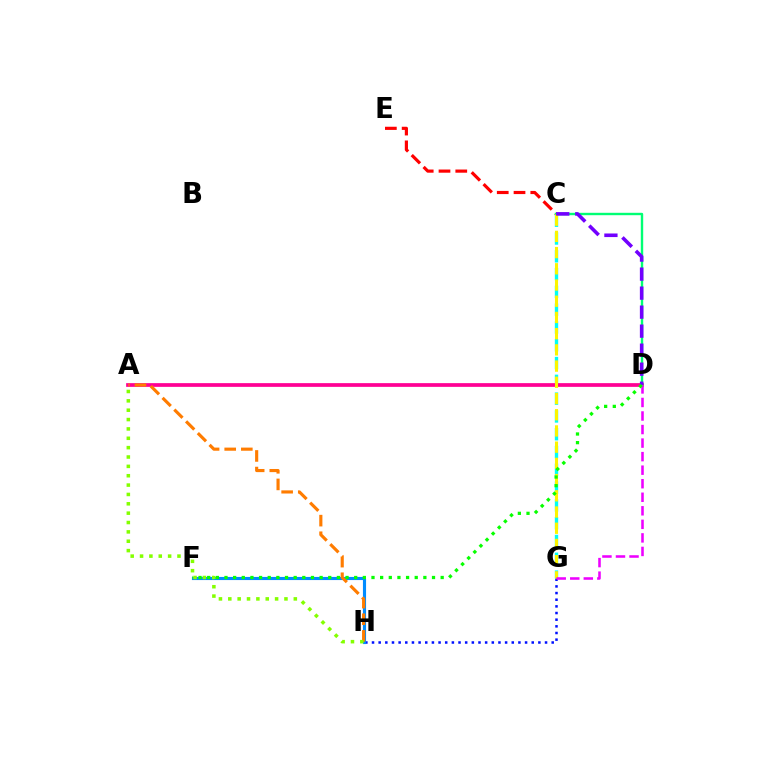{('C', 'G'): [{'color': '#00fff6', 'line_style': 'dashed', 'thickness': 2.42}, {'color': '#fcf500', 'line_style': 'dashed', 'thickness': 2.2}], ('C', 'E'): [{'color': '#ff0000', 'line_style': 'dashed', 'thickness': 2.28}], ('G', 'H'): [{'color': '#0010ff', 'line_style': 'dotted', 'thickness': 1.81}], ('A', 'D'): [{'color': '#ff0094', 'line_style': 'solid', 'thickness': 2.68}], ('C', 'D'): [{'color': '#00ff74', 'line_style': 'solid', 'thickness': 1.73}, {'color': '#7200ff', 'line_style': 'dashed', 'thickness': 2.58}], ('F', 'H'): [{'color': '#008cff', 'line_style': 'solid', 'thickness': 2.25}], ('A', 'H'): [{'color': '#ff7c00', 'line_style': 'dashed', 'thickness': 2.26}, {'color': '#84ff00', 'line_style': 'dotted', 'thickness': 2.54}], ('D', 'G'): [{'color': '#ee00ff', 'line_style': 'dashed', 'thickness': 1.84}], ('D', 'F'): [{'color': '#08ff00', 'line_style': 'dotted', 'thickness': 2.35}]}